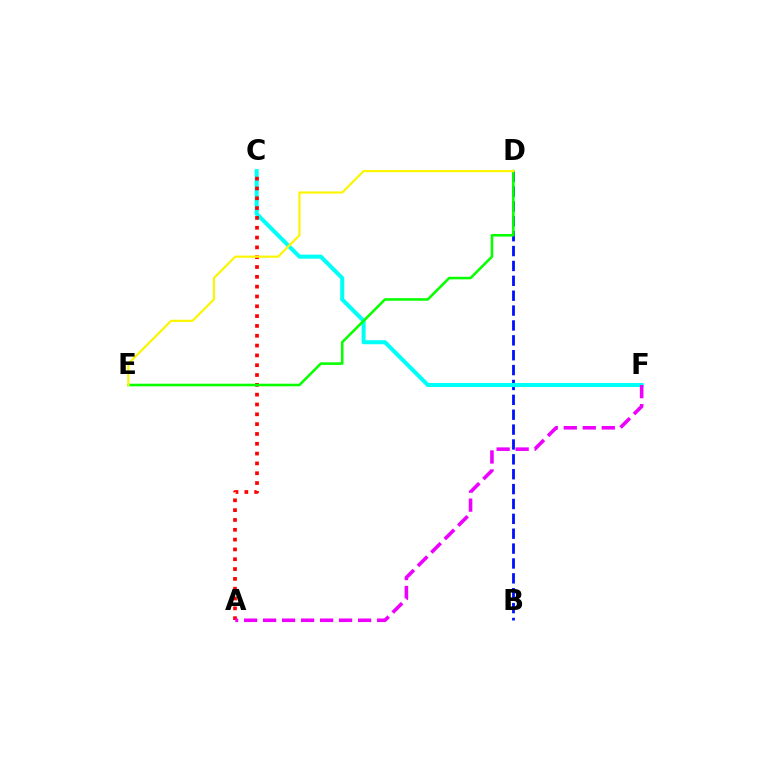{('B', 'D'): [{'color': '#0010ff', 'line_style': 'dashed', 'thickness': 2.02}], ('C', 'F'): [{'color': '#00fff6', 'line_style': 'solid', 'thickness': 2.91}], ('A', 'C'): [{'color': '#ff0000', 'line_style': 'dotted', 'thickness': 2.67}], ('D', 'E'): [{'color': '#08ff00', 'line_style': 'solid', 'thickness': 1.85}, {'color': '#fcf500', 'line_style': 'solid', 'thickness': 1.56}], ('A', 'F'): [{'color': '#ee00ff', 'line_style': 'dashed', 'thickness': 2.58}]}